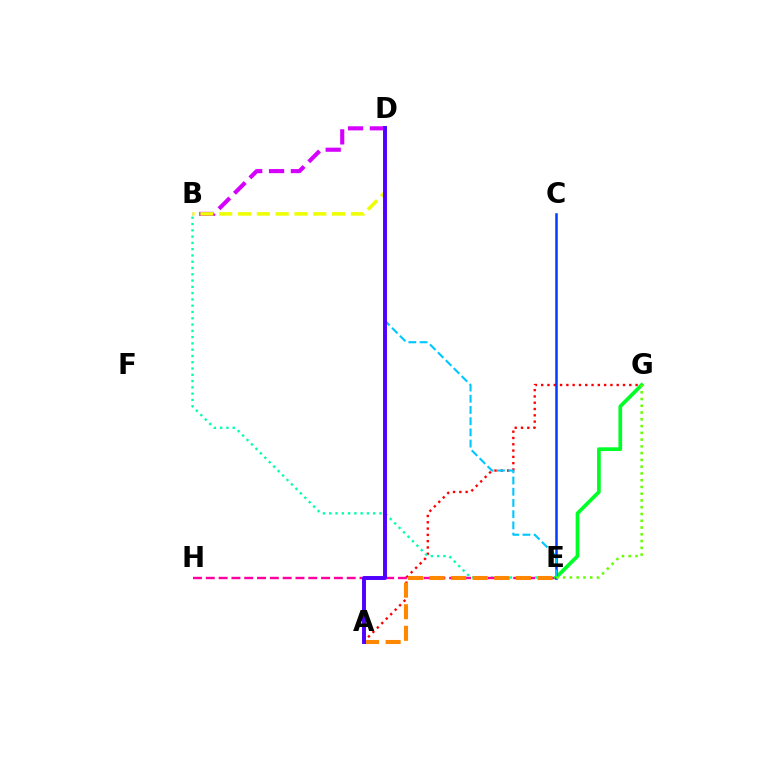{('A', 'G'): [{'color': '#ff0000', 'line_style': 'dotted', 'thickness': 1.71}], ('B', 'E'): [{'color': '#00ffaf', 'line_style': 'dotted', 'thickness': 1.71}], ('E', 'H'): [{'color': '#ff00a0', 'line_style': 'dashed', 'thickness': 1.74}], ('E', 'G'): [{'color': '#00ff27', 'line_style': 'solid', 'thickness': 2.67}, {'color': '#66ff00', 'line_style': 'dotted', 'thickness': 1.84}], ('A', 'E'): [{'color': '#ff8800', 'line_style': 'dashed', 'thickness': 2.93}], ('C', 'E'): [{'color': '#003fff', 'line_style': 'solid', 'thickness': 1.81}], ('D', 'E'): [{'color': '#00c7ff', 'line_style': 'dashed', 'thickness': 1.52}], ('B', 'D'): [{'color': '#d600ff', 'line_style': 'dashed', 'thickness': 2.97}, {'color': '#eeff00', 'line_style': 'dashed', 'thickness': 2.56}], ('A', 'D'): [{'color': '#4f00ff', 'line_style': 'solid', 'thickness': 2.82}]}